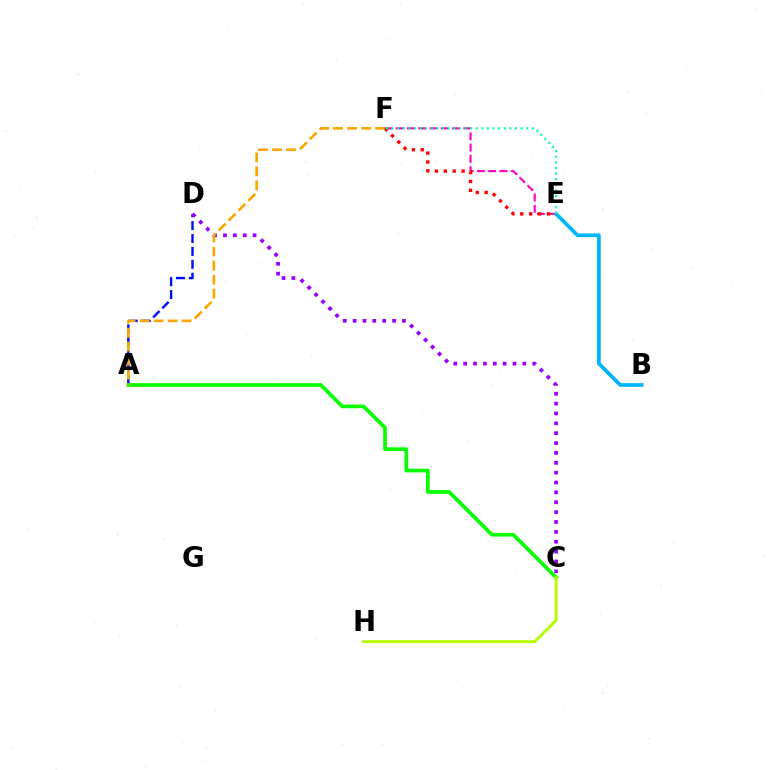{('E', 'F'): [{'color': '#ff00bd', 'line_style': 'dashed', 'thickness': 1.53}, {'color': '#ff0000', 'line_style': 'dotted', 'thickness': 2.42}, {'color': '#00ff9d', 'line_style': 'dotted', 'thickness': 1.52}], ('B', 'E'): [{'color': '#00b5ff', 'line_style': 'solid', 'thickness': 2.69}], ('A', 'D'): [{'color': '#0010ff', 'line_style': 'dashed', 'thickness': 1.75}], ('C', 'D'): [{'color': '#9b00ff', 'line_style': 'dotted', 'thickness': 2.68}], ('A', 'C'): [{'color': '#08ff00', 'line_style': 'solid', 'thickness': 2.66}], ('A', 'F'): [{'color': '#ffa500', 'line_style': 'dashed', 'thickness': 1.9}], ('C', 'H'): [{'color': '#b3ff00', 'line_style': 'solid', 'thickness': 2.06}]}